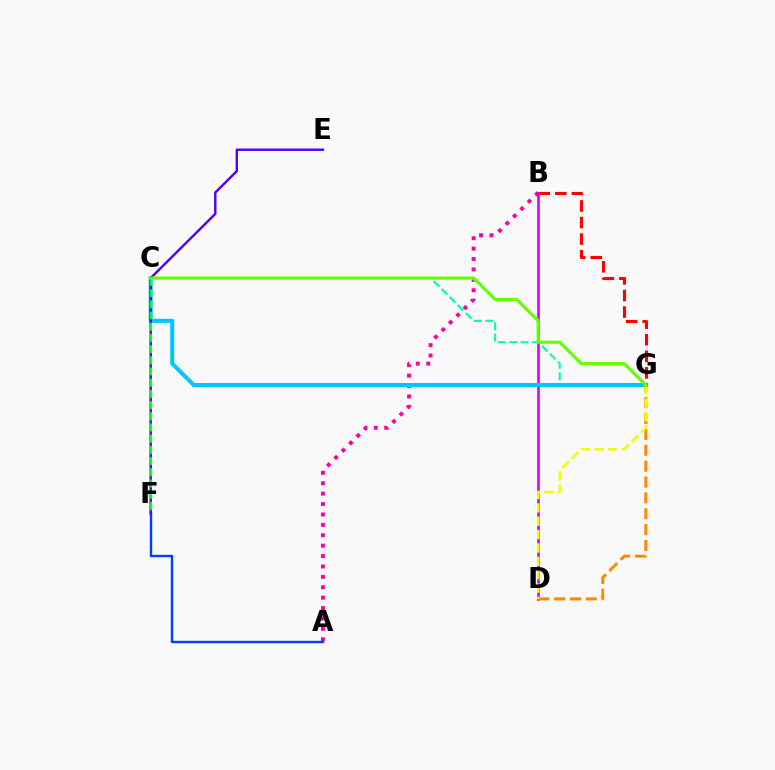{('C', 'G'): [{'color': '#00ffaf', 'line_style': 'dashed', 'thickness': 1.54}, {'color': '#00c7ff', 'line_style': 'solid', 'thickness': 2.93}, {'color': '#66ff00', 'line_style': 'solid', 'thickness': 2.27}], ('A', 'B'): [{'color': '#ff00a0', 'line_style': 'dotted', 'thickness': 2.83}], ('A', 'F'): [{'color': '#003fff', 'line_style': 'solid', 'thickness': 1.75}], ('B', 'D'): [{'color': '#d600ff', 'line_style': 'solid', 'thickness': 1.87}], ('D', 'G'): [{'color': '#ff8800', 'line_style': 'dashed', 'thickness': 2.16}, {'color': '#eeff00', 'line_style': 'dashed', 'thickness': 1.82}], ('E', 'F'): [{'color': '#4f00ff', 'line_style': 'solid', 'thickness': 1.74}], ('B', 'G'): [{'color': '#ff0000', 'line_style': 'dashed', 'thickness': 2.25}], ('C', 'F'): [{'color': '#00ff27', 'line_style': 'dashed', 'thickness': 1.52}]}